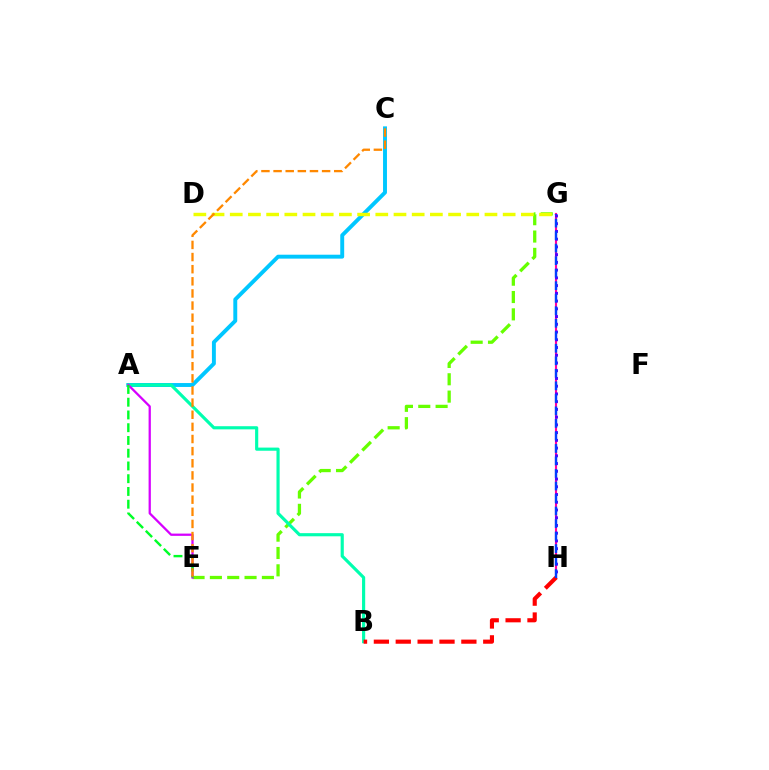{('A', 'C'): [{'color': '#00c7ff', 'line_style': 'solid', 'thickness': 2.82}], ('E', 'G'): [{'color': '#66ff00', 'line_style': 'dashed', 'thickness': 2.36}], ('G', 'H'): [{'color': '#ff00a0', 'line_style': 'solid', 'thickness': 1.53}, {'color': '#4f00ff', 'line_style': 'dotted', 'thickness': 2.1}, {'color': '#003fff', 'line_style': 'dashed', 'thickness': 1.7}], ('A', 'B'): [{'color': '#00ffaf', 'line_style': 'solid', 'thickness': 2.27}], ('B', 'H'): [{'color': '#ff0000', 'line_style': 'dashed', 'thickness': 2.97}], ('A', 'E'): [{'color': '#d600ff', 'line_style': 'solid', 'thickness': 1.63}, {'color': '#00ff27', 'line_style': 'dashed', 'thickness': 1.73}], ('D', 'G'): [{'color': '#eeff00', 'line_style': 'dashed', 'thickness': 2.47}], ('C', 'E'): [{'color': '#ff8800', 'line_style': 'dashed', 'thickness': 1.65}]}